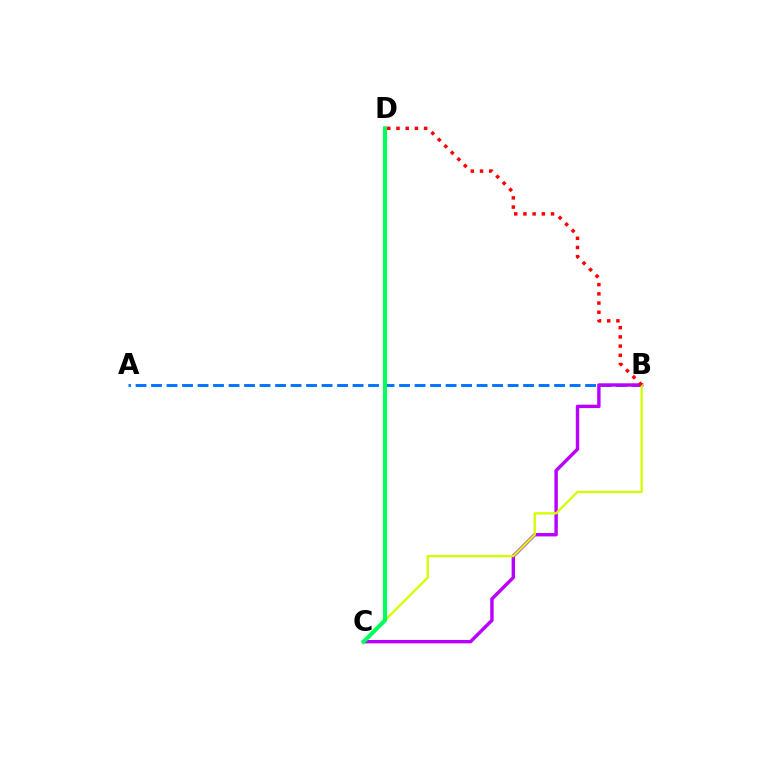{('A', 'B'): [{'color': '#0074ff', 'line_style': 'dashed', 'thickness': 2.11}], ('B', 'C'): [{'color': '#b900ff', 'line_style': 'solid', 'thickness': 2.45}, {'color': '#d1ff00', 'line_style': 'solid', 'thickness': 1.66}], ('C', 'D'): [{'color': '#00ff5c', 'line_style': 'solid', 'thickness': 2.95}], ('B', 'D'): [{'color': '#ff0000', 'line_style': 'dotted', 'thickness': 2.5}]}